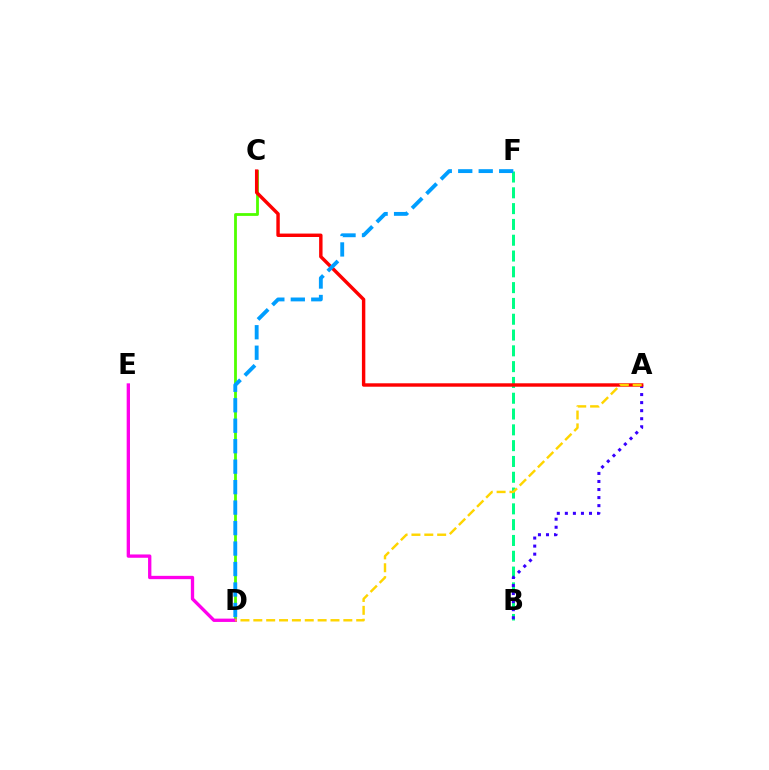{('C', 'D'): [{'color': '#4fff00', 'line_style': 'solid', 'thickness': 2.02}], ('B', 'F'): [{'color': '#00ff86', 'line_style': 'dashed', 'thickness': 2.15}], ('A', 'B'): [{'color': '#3700ff', 'line_style': 'dotted', 'thickness': 2.19}], ('D', 'E'): [{'color': '#ff00ed', 'line_style': 'solid', 'thickness': 2.39}], ('A', 'C'): [{'color': '#ff0000', 'line_style': 'solid', 'thickness': 2.46}], ('A', 'D'): [{'color': '#ffd500', 'line_style': 'dashed', 'thickness': 1.75}], ('D', 'F'): [{'color': '#009eff', 'line_style': 'dashed', 'thickness': 2.78}]}